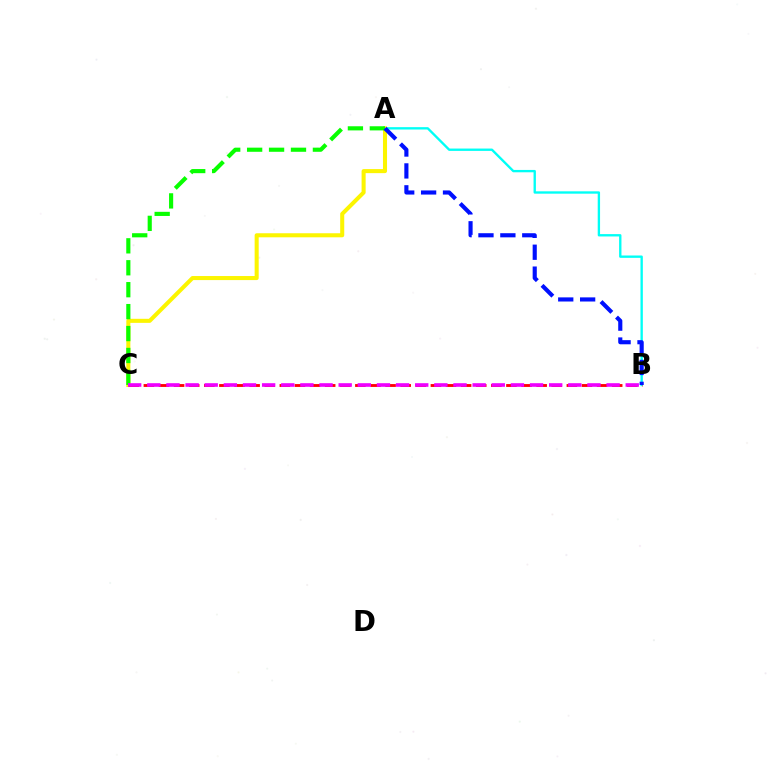{('A', 'B'): [{'color': '#00fff6', 'line_style': 'solid', 'thickness': 1.69}, {'color': '#0010ff', 'line_style': 'dashed', 'thickness': 2.98}], ('A', 'C'): [{'color': '#fcf500', 'line_style': 'solid', 'thickness': 2.92}, {'color': '#08ff00', 'line_style': 'dashed', 'thickness': 2.98}], ('B', 'C'): [{'color': '#ff0000', 'line_style': 'dashed', 'thickness': 2.05}, {'color': '#ee00ff', 'line_style': 'dashed', 'thickness': 2.6}]}